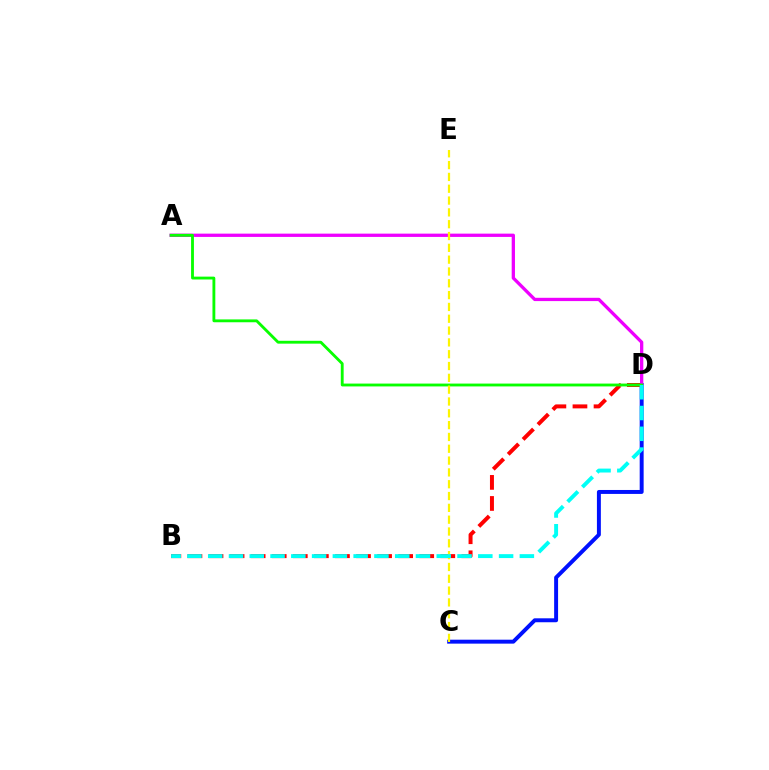{('C', 'D'): [{'color': '#0010ff', 'line_style': 'solid', 'thickness': 2.84}], ('B', 'D'): [{'color': '#ff0000', 'line_style': 'dashed', 'thickness': 2.86}, {'color': '#00fff6', 'line_style': 'dashed', 'thickness': 2.82}], ('A', 'D'): [{'color': '#ee00ff', 'line_style': 'solid', 'thickness': 2.37}, {'color': '#08ff00', 'line_style': 'solid', 'thickness': 2.05}], ('C', 'E'): [{'color': '#fcf500', 'line_style': 'dashed', 'thickness': 1.61}]}